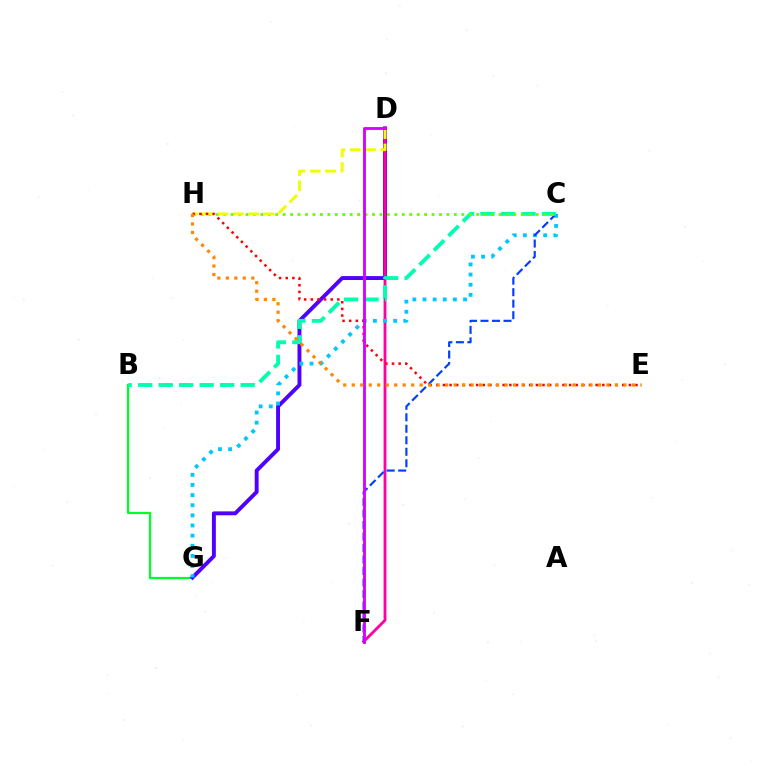{('B', 'G'): [{'color': '#00ff27', 'line_style': 'solid', 'thickness': 1.59}], ('D', 'G'): [{'color': '#4f00ff', 'line_style': 'solid', 'thickness': 2.81}], ('D', 'F'): [{'color': '#ff00a0', 'line_style': 'solid', 'thickness': 2.03}, {'color': '#d600ff', 'line_style': 'solid', 'thickness': 2.05}], ('C', 'G'): [{'color': '#00c7ff', 'line_style': 'dotted', 'thickness': 2.75}], ('C', 'F'): [{'color': '#003fff', 'line_style': 'dashed', 'thickness': 1.56}], ('B', 'C'): [{'color': '#00ffaf', 'line_style': 'dashed', 'thickness': 2.78}], ('C', 'H'): [{'color': '#66ff00', 'line_style': 'dotted', 'thickness': 2.02}], ('D', 'H'): [{'color': '#eeff00', 'line_style': 'dashed', 'thickness': 2.08}], ('E', 'H'): [{'color': '#ff0000', 'line_style': 'dotted', 'thickness': 1.8}, {'color': '#ff8800', 'line_style': 'dotted', 'thickness': 2.31}]}